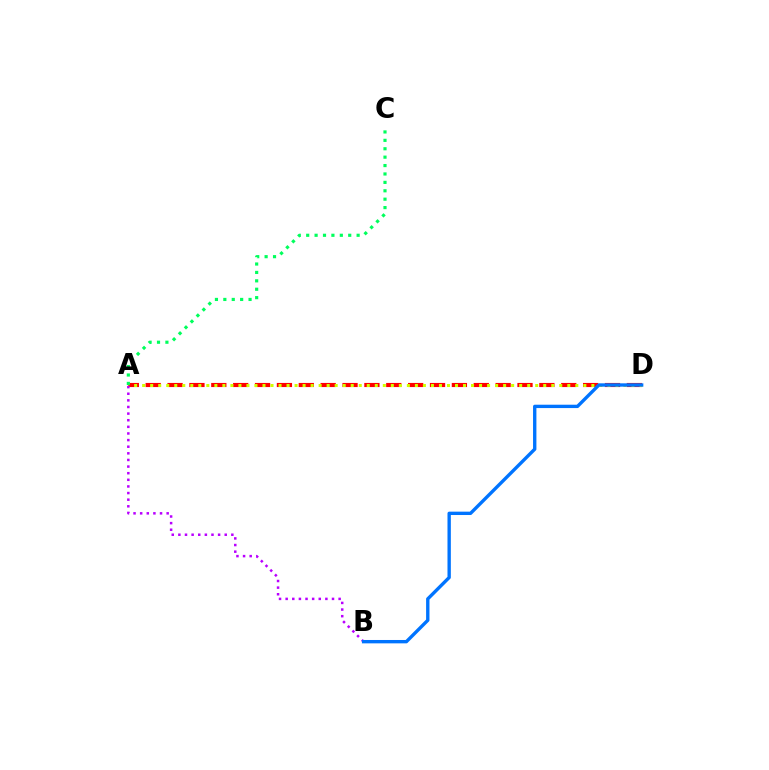{('A', 'D'): [{'color': '#ff0000', 'line_style': 'dashed', 'thickness': 2.97}, {'color': '#d1ff00', 'line_style': 'dotted', 'thickness': 2.18}], ('A', 'C'): [{'color': '#00ff5c', 'line_style': 'dotted', 'thickness': 2.28}], ('A', 'B'): [{'color': '#b900ff', 'line_style': 'dotted', 'thickness': 1.8}], ('B', 'D'): [{'color': '#0074ff', 'line_style': 'solid', 'thickness': 2.42}]}